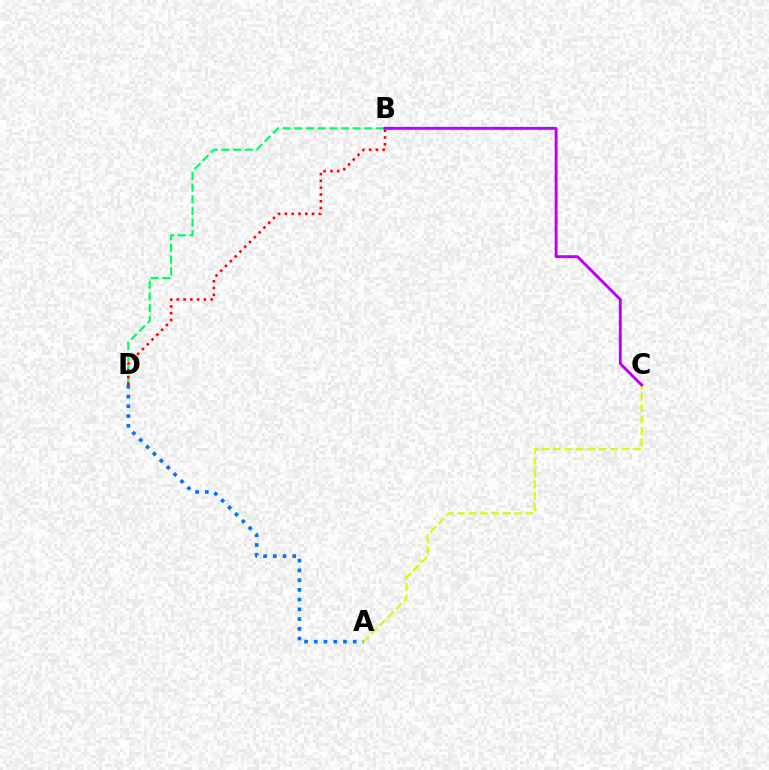{('A', 'D'): [{'color': '#0074ff', 'line_style': 'dotted', 'thickness': 2.64}], ('B', 'D'): [{'color': '#00ff5c', 'line_style': 'dashed', 'thickness': 1.58}, {'color': '#ff0000', 'line_style': 'dotted', 'thickness': 1.84}], ('A', 'C'): [{'color': '#d1ff00', 'line_style': 'dashed', 'thickness': 1.55}], ('B', 'C'): [{'color': '#b900ff', 'line_style': 'solid', 'thickness': 2.1}]}